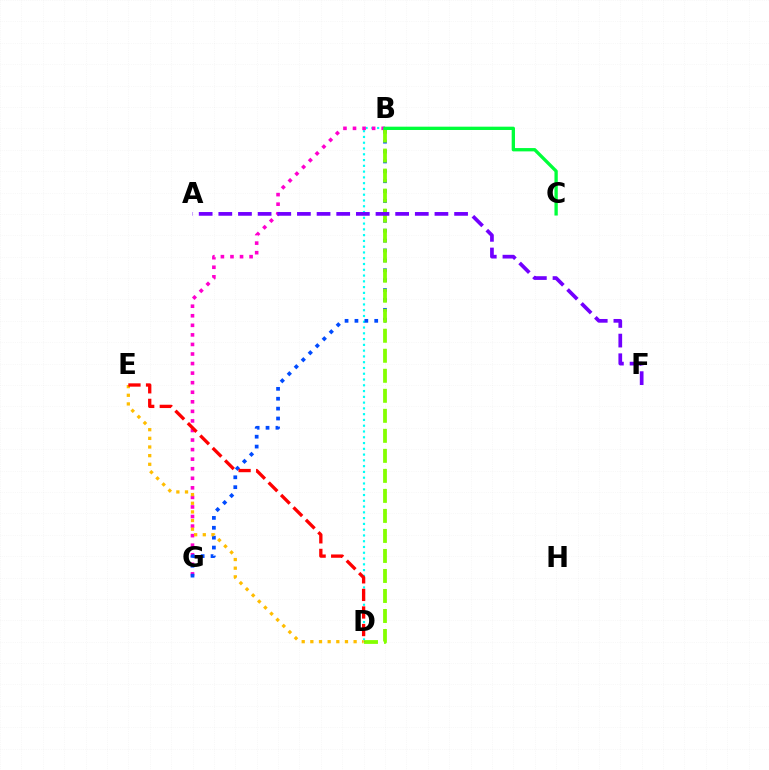{('B', 'D'): [{'color': '#00fff6', 'line_style': 'dotted', 'thickness': 1.57}, {'color': '#84ff00', 'line_style': 'dashed', 'thickness': 2.72}], ('B', 'G'): [{'color': '#ff00cf', 'line_style': 'dotted', 'thickness': 2.6}, {'color': '#004bff', 'line_style': 'dotted', 'thickness': 2.69}], ('D', 'E'): [{'color': '#ffbd00', 'line_style': 'dotted', 'thickness': 2.35}, {'color': '#ff0000', 'line_style': 'dashed', 'thickness': 2.39}], ('B', 'C'): [{'color': '#00ff39', 'line_style': 'solid', 'thickness': 2.38}], ('A', 'F'): [{'color': '#7200ff', 'line_style': 'dashed', 'thickness': 2.67}]}